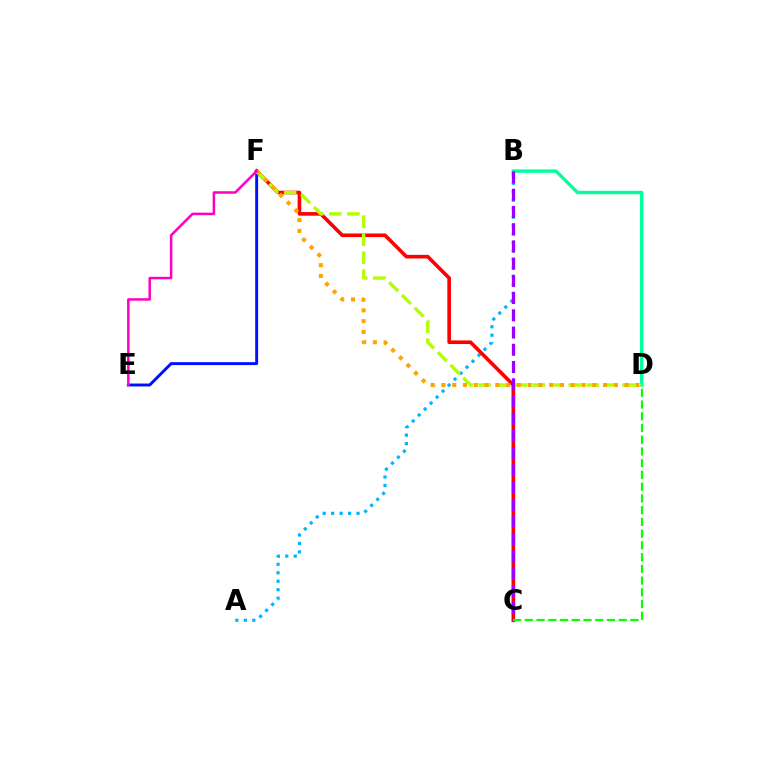{('E', 'F'): [{'color': '#0010ff', 'line_style': 'solid', 'thickness': 2.1}, {'color': '#ff00bd', 'line_style': 'solid', 'thickness': 1.81}], ('A', 'B'): [{'color': '#00b5ff', 'line_style': 'dotted', 'thickness': 2.3}], ('C', 'F'): [{'color': '#ff0000', 'line_style': 'solid', 'thickness': 2.61}], ('B', 'D'): [{'color': '#00ff9d', 'line_style': 'solid', 'thickness': 2.45}], ('D', 'F'): [{'color': '#b3ff00', 'line_style': 'dashed', 'thickness': 2.45}, {'color': '#ffa500', 'line_style': 'dotted', 'thickness': 2.93}], ('B', 'C'): [{'color': '#9b00ff', 'line_style': 'dashed', 'thickness': 2.34}], ('C', 'D'): [{'color': '#08ff00', 'line_style': 'dashed', 'thickness': 1.59}]}